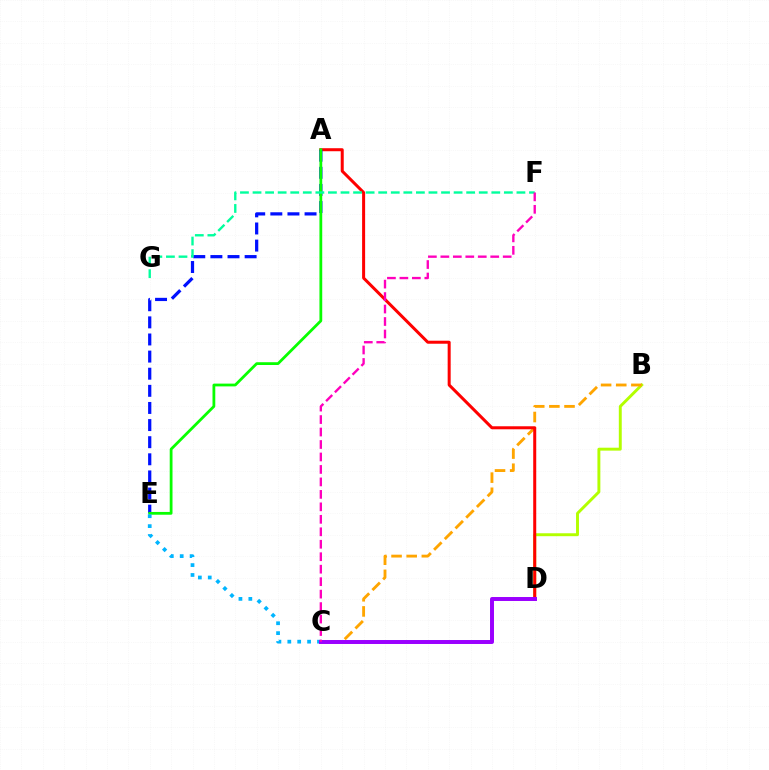{('B', 'D'): [{'color': '#b3ff00', 'line_style': 'solid', 'thickness': 2.11}], ('B', 'C'): [{'color': '#ffa500', 'line_style': 'dashed', 'thickness': 2.06}], ('A', 'D'): [{'color': '#ff0000', 'line_style': 'solid', 'thickness': 2.17}], ('A', 'E'): [{'color': '#0010ff', 'line_style': 'dashed', 'thickness': 2.33}, {'color': '#08ff00', 'line_style': 'solid', 'thickness': 2.0}], ('C', 'E'): [{'color': '#00b5ff', 'line_style': 'dotted', 'thickness': 2.69}], ('F', 'G'): [{'color': '#00ff9d', 'line_style': 'dashed', 'thickness': 1.71}], ('C', 'D'): [{'color': '#9b00ff', 'line_style': 'solid', 'thickness': 2.85}], ('C', 'F'): [{'color': '#ff00bd', 'line_style': 'dashed', 'thickness': 1.69}]}